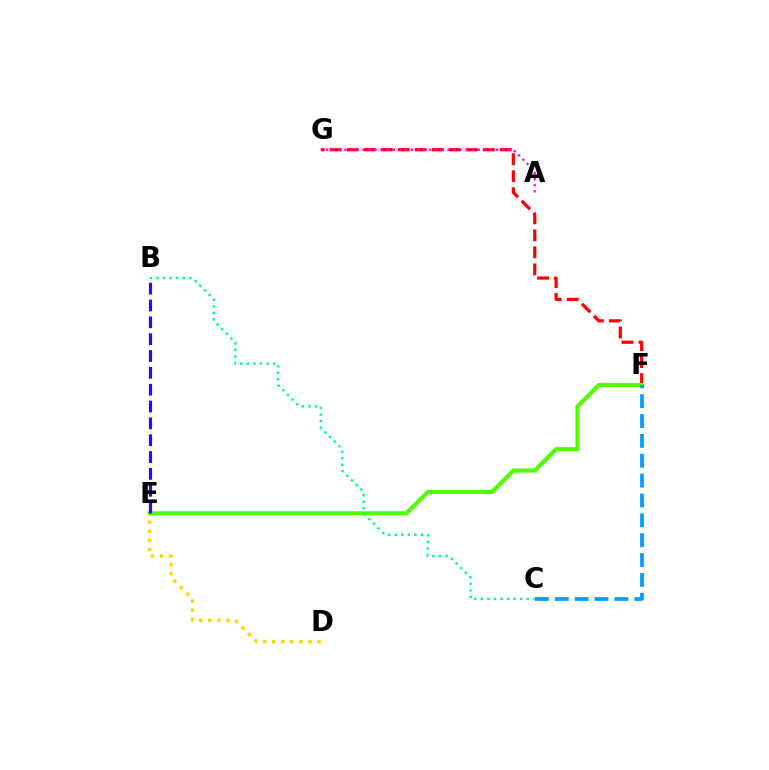{('D', 'E'): [{'color': '#ffd500', 'line_style': 'dotted', 'thickness': 2.47}], ('F', 'G'): [{'color': '#ff0000', 'line_style': 'dashed', 'thickness': 2.31}], ('E', 'F'): [{'color': '#4fff00', 'line_style': 'solid', 'thickness': 2.96}], ('A', 'G'): [{'color': '#ff00ed', 'line_style': 'dotted', 'thickness': 1.65}], ('B', 'E'): [{'color': '#3700ff', 'line_style': 'dashed', 'thickness': 2.29}], ('B', 'C'): [{'color': '#00ff86', 'line_style': 'dotted', 'thickness': 1.78}], ('C', 'F'): [{'color': '#009eff', 'line_style': 'dashed', 'thickness': 2.7}]}